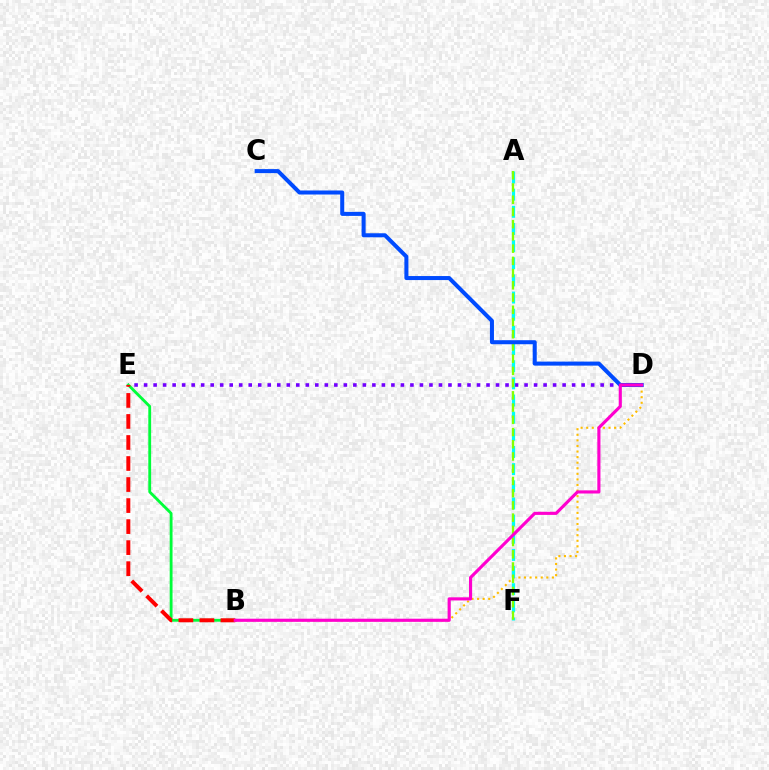{('B', 'D'): [{'color': '#ffbd00', 'line_style': 'dotted', 'thickness': 1.52}, {'color': '#ff00cf', 'line_style': 'solid', 'thickness': 2.25}], ('D', 'E'): [{'color': '#7200ff', 'line_style': 'dotted', 'thickness': 2.58}], ('B', 'E'): [{'color': '#00ff39', 'line_style': 'solid', 'thickness': 2.04}, {'color': '#ff0000', 'line_style': 'dashed', 'thickness': 2.86}], ('A', 'F'): [{'color': '#00fff6', 'line_style': 'dashed', 'thickness': 2.33}, {'color': '#84ff00', 'line_style': 'dashed', 'thickness': 1.66}], ('C', 'D'): [{'color': '#004bff', 'line_style': 'solid', 'thickness': 2.9}]}